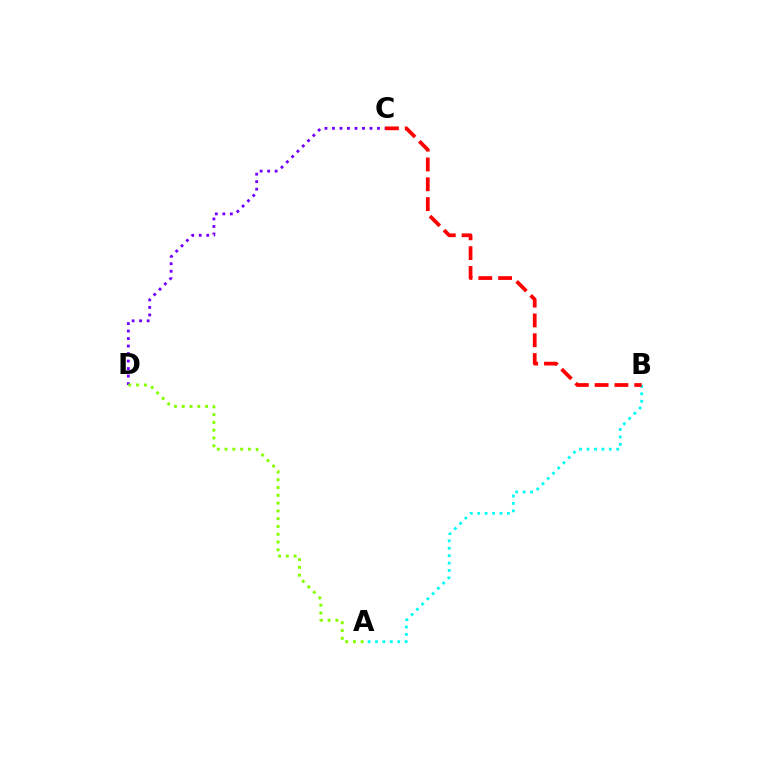{('A', 'B'): [{'color': '#00fff6', 'line_style': 'dotted', 'thickness': 2.02}], ('B', 'C'): [{'color': '#ff0000', 'line_style': 'dashed', 'thickness': 2.69}], ('C', 'D'): [{'color': '#7200ff', 'line_style': 'dotted', 'thickness': 2.04}], ('A', 'D'): [{'color': '#84ff00', 'line_style': 'dotted', 'thickness': 2.11}]}